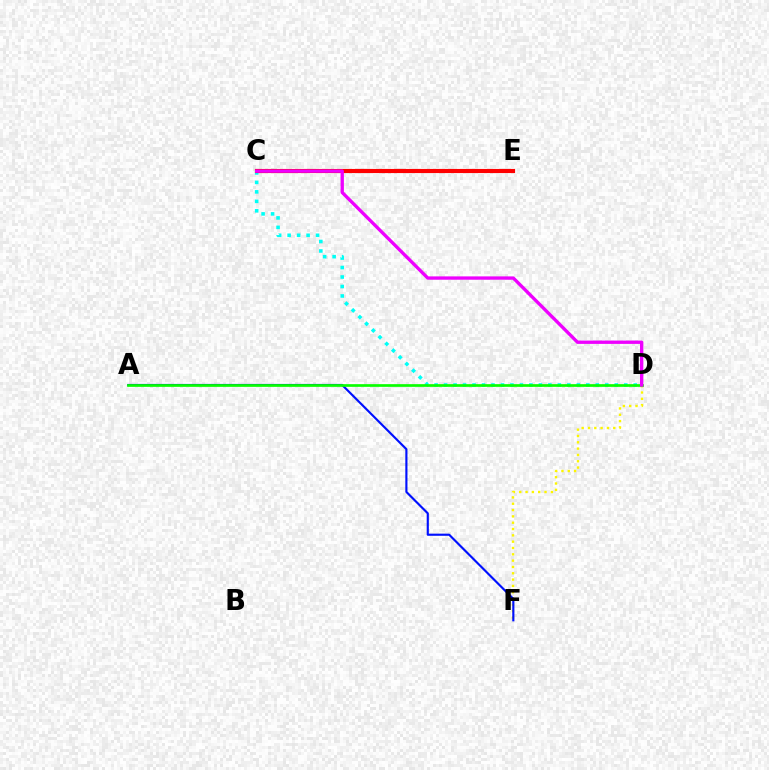{('C', 'D'): [{'color': '#00fff6', 'line_style': 'dotted', 'thickness': 2.58}, {'color': '#ee00ff', 'line_style': 'solid', 'thickness': 2.4}], ('D', 'F'): [{'color': '#fcf500', 'line_style': 'dotted', 'thickness': 1.72}], ('A', 'F'): [{'color': '#0010ff', 'line_style': 'solid', 'thickness': 1.55}], ('A', 'D'): [{'color': '#08ff00', 'line_style': 'solid', 'thickness': 1.94}], ('C', 'E'): [{'color': '#ff0000', 'line_style': 'solid', 'thickness': 2.97}]}